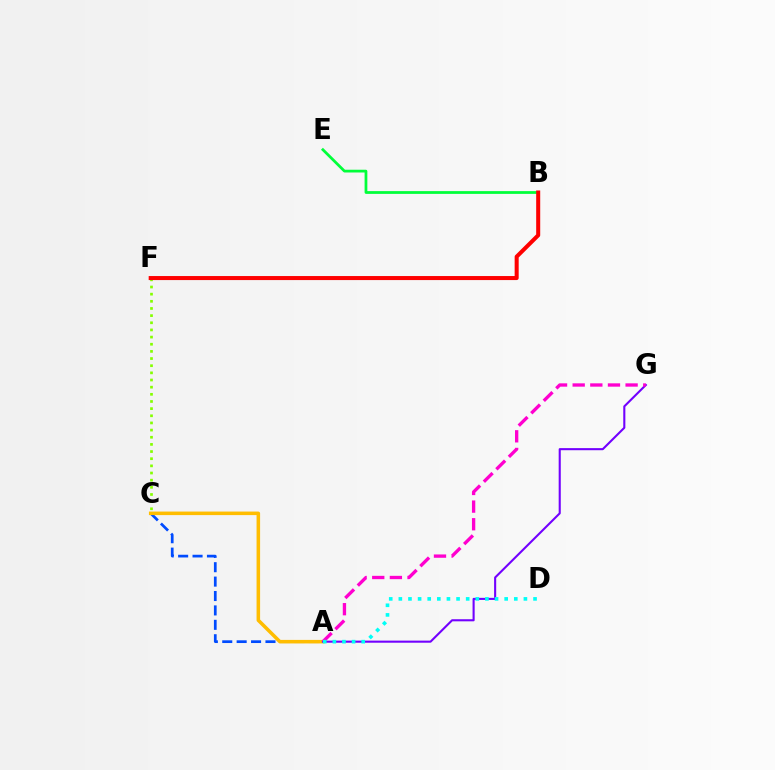{('B', 'E'): [{'color': '#00ff39', 'line_style': 'solid', 'thickness': 1.98}], ('C', 'F'): [{'color': '#84ff00', 'line_style': 'dotted', 'thickness': 1.94}], ('A', 'C'): [{'color': '#004bff', 'line_style': 'dashed', 'thickness': 1.96}, {'color': '#ffbd00', 'line_style': 'solid', 'thickness': 2.55}], ('A', 'G'): [{'color': '#7200ff', 'line_style': 'solid', 'thickness': 1.51}, {'color': '#ff00cf', 'line_style': 'dashed', 'thickness': 2.4}], ('B', 'F'): [{'color': '#ff0000', 'line_style': 'solid', 'thickness': 2.9}], ('A', 'D'): [{'color': '#00fff6', 'line_style': 'dotted', 'thickness': 2.61}]}